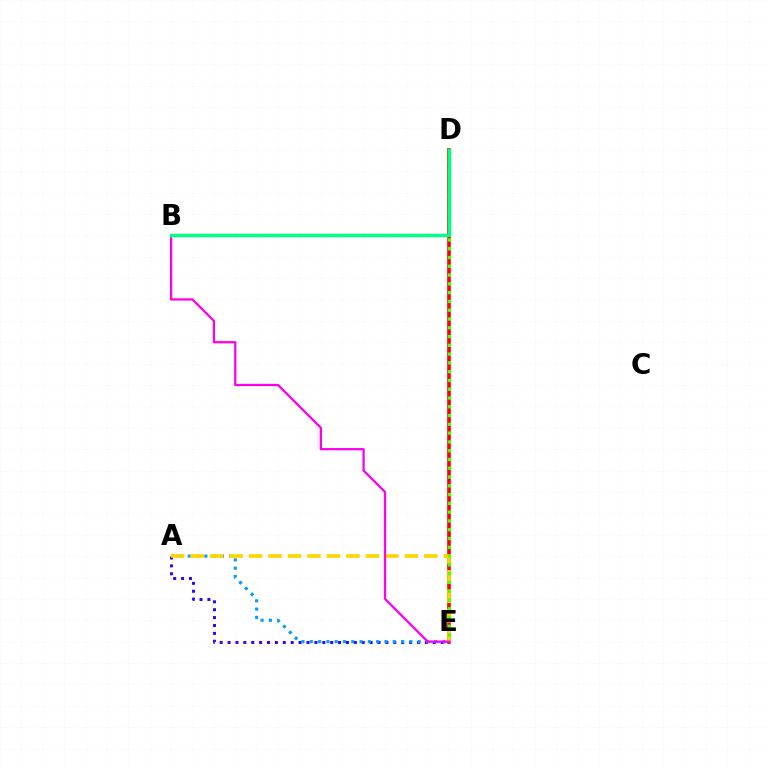{('A', 'E'): [{'color': '#3700ff', 'line_style': 'dotted', 'thickness': 2.14}, {'color': '#009eff', 'line_style': 'dotted', 'thickness': 2.25}, {'color': '#ffd500', 'line_style': 'dashed', 'thickness': 2.65}], ('D', 'E'): [{'color': '#ff0000', 'line_style': 'solid', 'thickness': 2.62}, {'color': '#4fff00', 'line_style': 'dotted', 'thickness': 2.39}], ('B', 'E'): [{'color': '#ff00ed', 'line_style': 'solid', 'thickness': 1.64}], ('B', 'D'): [{'color': '#00ff86', 'line_style': 'solid', 'thickness': 2.46}]}